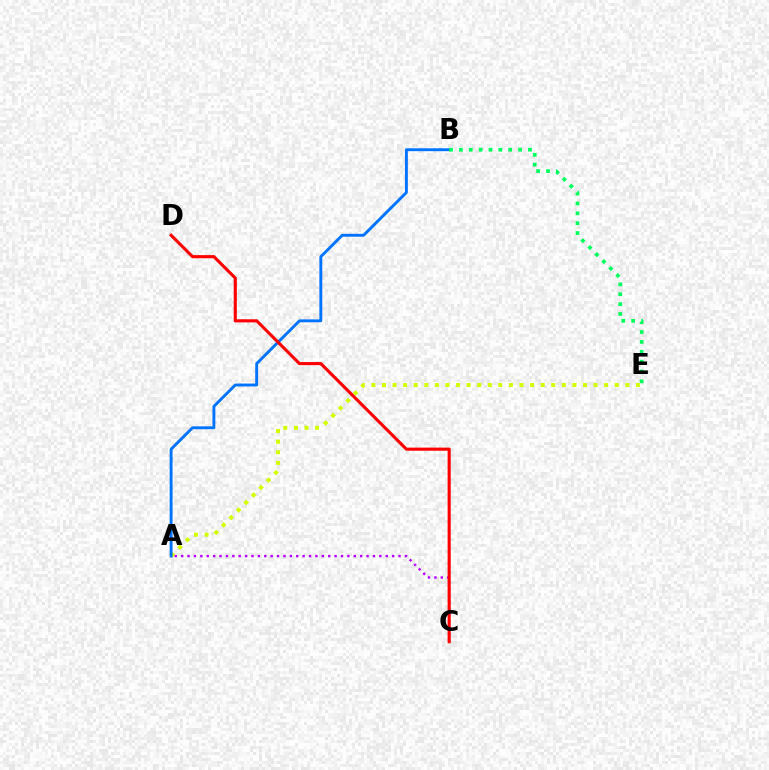{('A', 'E'): [{'color': '#d1ff00', 'line_style': 'dotted', 'thickness': 2.87}], ('A', 'B'): [{'color': '#0074ff', 'line_style': 'solid', 'thickness': 2.09}], ('B', 'E'): [{'color': '#00ff5c', 'line_style': 'dotted', 'thickness': 2.68}], ('A', 'C'): [{'color': '#b900ff', 'line_style': 'dotted', 'thickness': 1.74}], ('C', 'D'): [{'color': '#ff0000', 'line_style': 'solid', 'thickness': 2.24}]}